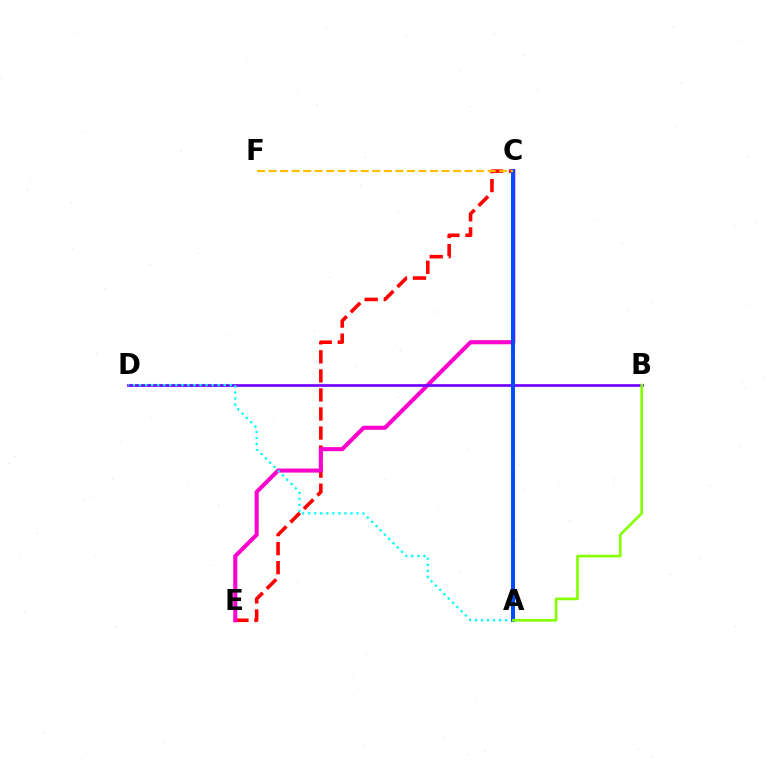{('C', 'E'): [{'color': '#ff0000', 'line_style': 'dashed', 'thickness': 2.59}, {'color': '#ff00cf', 'line_style': 'solid', 'thickness': 2.93}], ('A', 'C'): [{'color': '#00ff39', 'line_style': 'solid', 'thickness': 2.06}, {'color': '#004bff', 'line_style': 'solid', 'thickness': 2.85}], ('B', 'D'): [{'color': '#7200ff', 'line_style': 'solid', 'thickness': 1.93}], ('A', 'D'): [{'color': '#00fff6', 'line_style': 'dotted', 'thickness': 1.64}], ('A', 'B'): [{'color': '#84ff00', 'line_style': 'solid', 'thickness': 1.9}], ('C', 'F'): [{'color': '#ffbd00', 'line_style': 'dashed', 'thickness': 1.57}]}